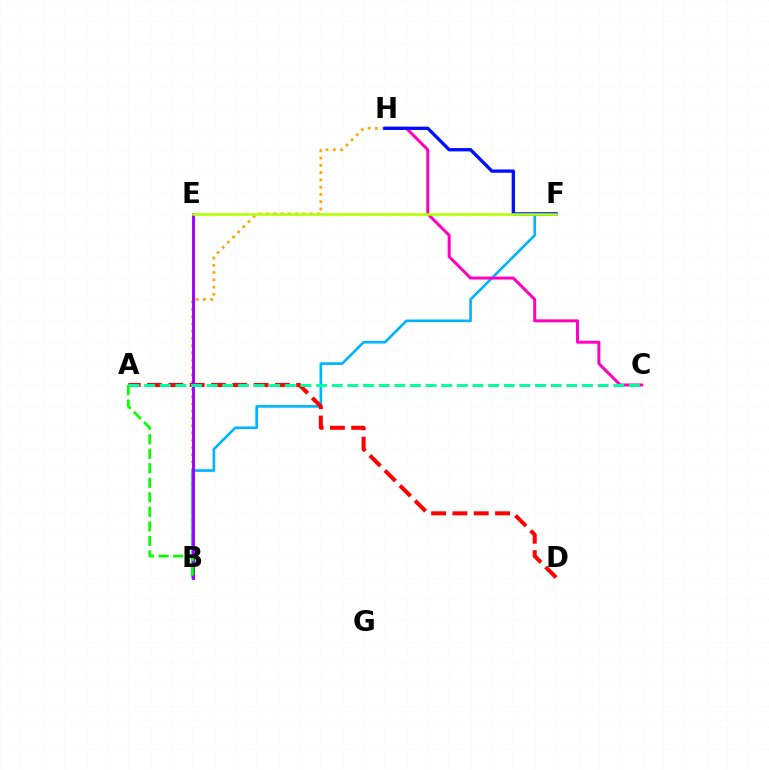{('B', 'H'): [{'color': '#ffa500', 'line_style': 'dotted', 'thickness': 1.98}], ('B', 'F'): [{'color': '#00b5ff', 'line_style': 'solid', 'thickness': 1.9}], ('C', 'H'): [{'color': '#ff00bd', 'line_style': 'solid', 'thickness': 2.14}], ('A', 'D'): [{'color': '#ff0000', 'line_style': 'dashed', 'thickness': 2.9}], ('B', 'E'): [{'color': '#9b00ff', 'line_style': 'solid', 'thickness': 2.08}], ('A', 'B'): [{'color': '#08ff00', 'line_style': 'dashed', 'thickness': 1.97}], ('A', 'C'): [{'color': '#00ff9d', 'line_style': 'dashed', 'thickness': 2.12}], ('F', 'H'): [{'color': '#0010ff', 'line_style': 'solid', 'thickness': 2.4}], ('E', 'F'): [{'color': '#b3ff00', 'line_style': 'solid', 'thickness': 1.85}]}